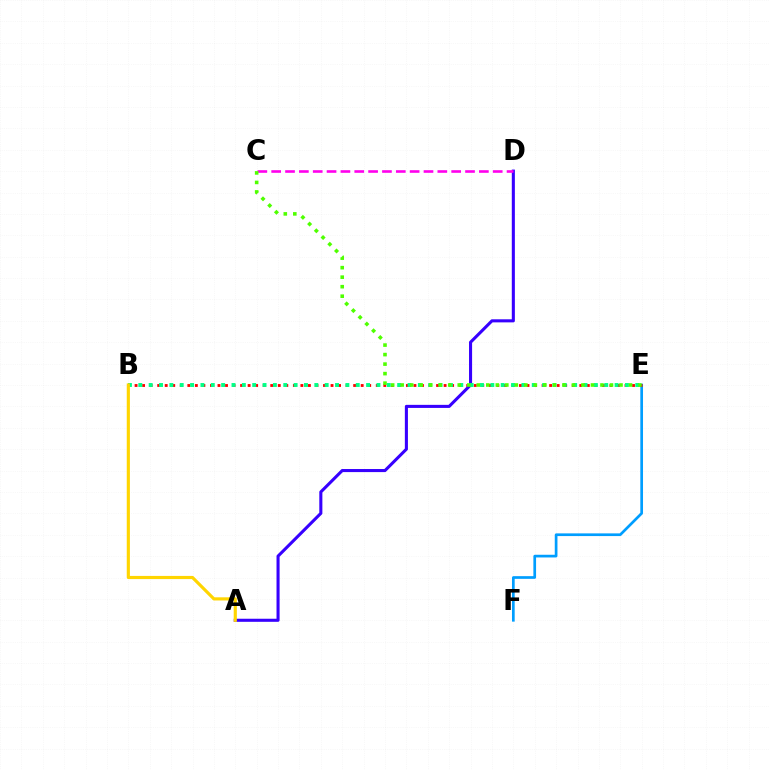{('E', 'F'): [{'color': '#009eff', 'line_style': 'solid', 'thickness': 1.94}], ('B', 'E'): [{'color': '#ff0000', 'line_style': 'dotted', 'thickness': 2.05}, {'color': '#00ff86', 'line_style': 'dotted', 'thickness': 2.81}], ('A', 'D'): [{'color': '#3700ff', 'line_style': 'solid', 'thickness': 2.21}], ('C', 'D'): [{'color': '#ff00ed', 'line_style': 'dashed', 'thickness': 1.88}], ('C', 'E'): [{'color': '#4fff00', 'line_style': 'dotted', 'thickness': 2.59}], ('A', 'B'): [{'color': '#ffd500', 'line_style': 'solid', 'thickness': 2.27}]}